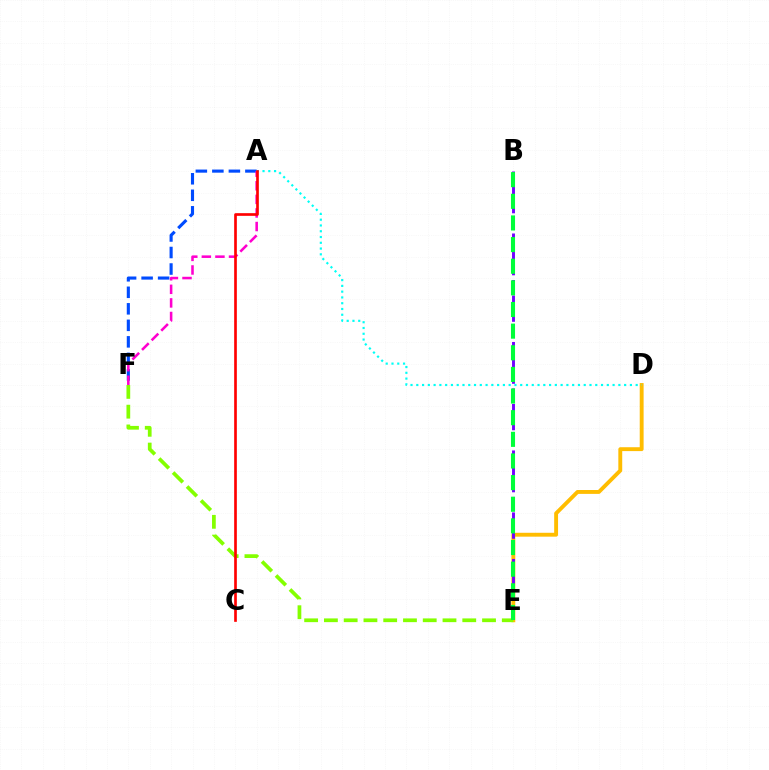{('A', 'F'): [{'color': '#004bff', 'line_style': 'dashed', 'thickness': 2.24}, {'color': '#ff00cf', 'line_style': 'dashed', 'thickness': 1.85}], ('D', 'E'): [{'color': '#ffbd00', 'line_style': 'solid', 'thickness': 2.79}], ('B', 'E'): [{'color': '#7200ff', 'line_style': 'dashed', 'thickness': 2.11}, {'color': '#00ff39', 'line_style': 'dashed', 'thickness': 2.94}], ('E', 'F'): [{'color': '#84ff00', 'line_style': 'dashed', 'thickness': 2.69}], ('A', 'D'): [{'color': '#00fff6', 'line_style': 'dotted', 'thickness': 1.57}], ('A', 'C'): [{'color': '#ff0000', 'line_style': 'solid', 'thickness': 1.92}]}